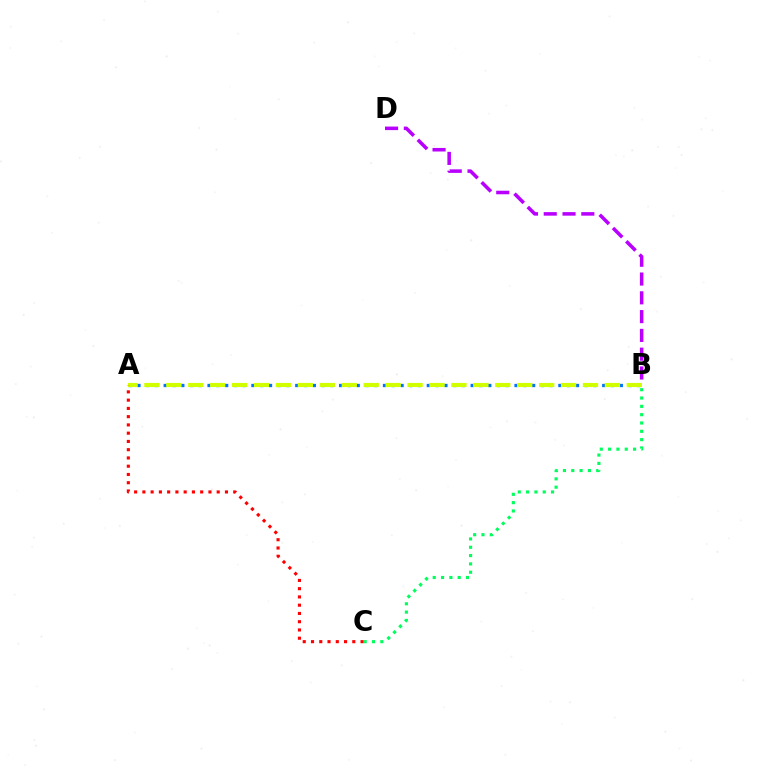{('A', 'B'): [{'color': '#0074ff', 'line_style': 'dotted', 'thickness': 2.38}, {'color': '#d1ff00', 'line_style': 'dashed', 'thickness': 2.98}], ('B', 'C'): [{'color': '#00ff5c', 'line_style': 'dotted', 'thickness': 2.26}], ('A', 'C'): [{'color': '#ff0000', 'line_style': 'dotted', 'thickness': 2.24}], ('B', 'D'): [{'color': '#b900ff', 'line_style': 'dashed', 'thickness': 2.55}]}